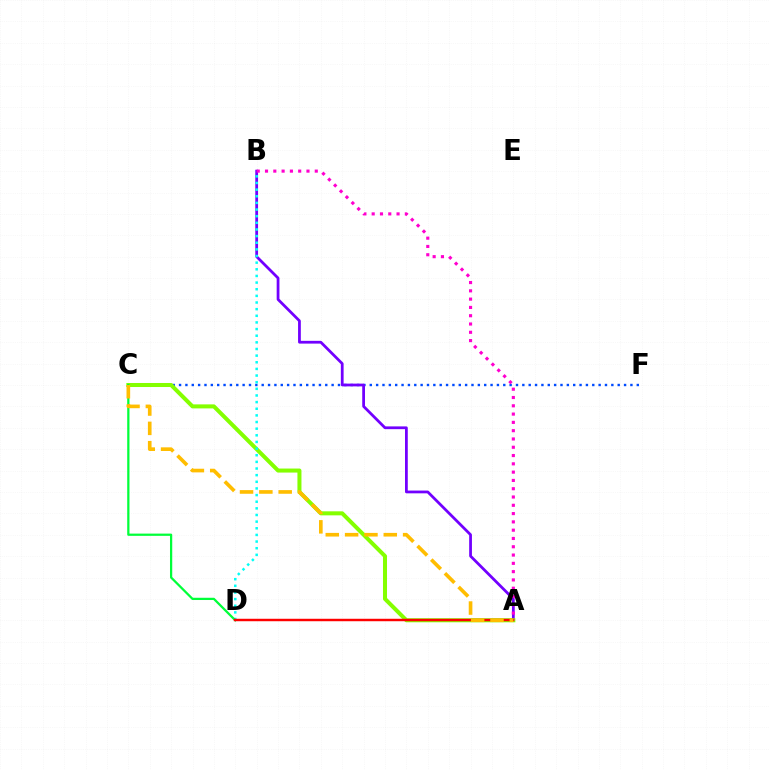{('C', 'F'): [{'color': '#004bff', 'line_style': 'dotted', 'thickness': 1.73}], ('A', 'B'): [{'color': '#7200ff', 'line_style': 'solid', 'thickness': 1.99}, {'color': '#ff00cf', 'line_style': 'dotted', 'thickness': 2.25}], ('A', 'C'): [{'color': '#84ff00', 'line_style': 'solid', 'thickness': 2.9}, {'color': '#ffbd00', 'line_style': 'dashed', 'thickness': 2.63}], ('B', 'D'): [{'color': '#00fff6', 'line_style': 'dotted', 'thickness': 1.8}], ('C', 'D'): [{'color': '#00ff39', 'line_style': 'solid', 'thickness': 1.62}], ('A', 'D'): [{'color': '#ff0000', 'line_style': 'solid', 'thickness': 1.77}]}